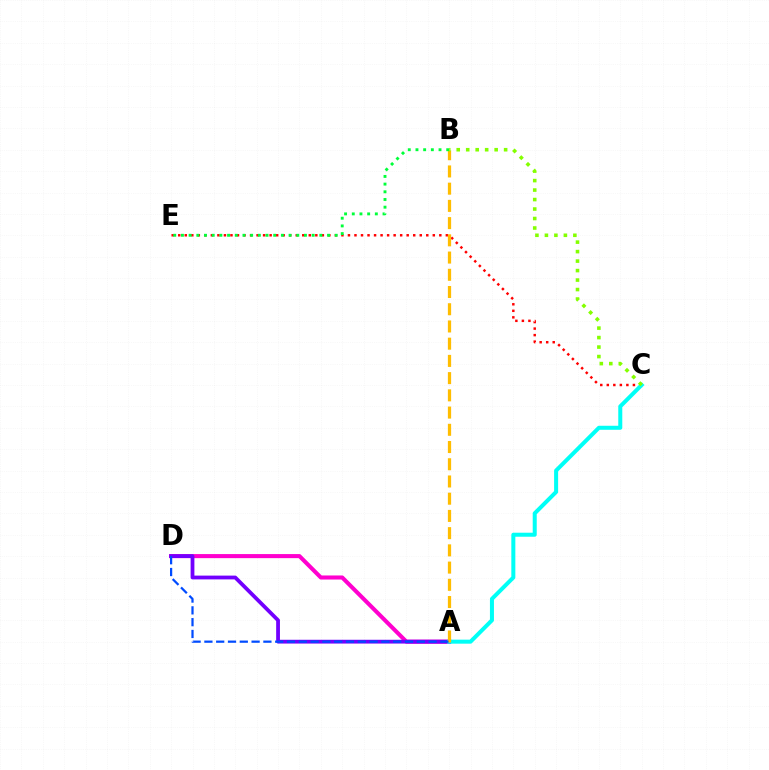{('A', 'D'): [{'color': '#ff00cf', 'line_style': 'solid', 'thickness': 2.93}, {'color': '#7200ff', 'line_style': 'solid', 'thickness': 2.73}, {'color': '#004bff', 'line_style': 'dashed', 'thickness': 1.6}], ('C', 'E'): [{'color': '#ff0000', 'line_style': 'dotted', 'thickness': 1.77}], ('A', 'C'): [{'color': '#00fff6', 'line_style': 'solid', 'thickness': 2.89}], ('A', 'B'): [{'color': '#ffbd00', 'line_style': 'dashed', 'thickness': 2.34}], ('B', 'E'): [{'color': '#00ff39', 'line_style': 'dotted', 'thickness': 2.09}], ('B', 'C'): [{'color': '#84ff00', 'line_style': 'dotted', 'thickness': 2.58}]}